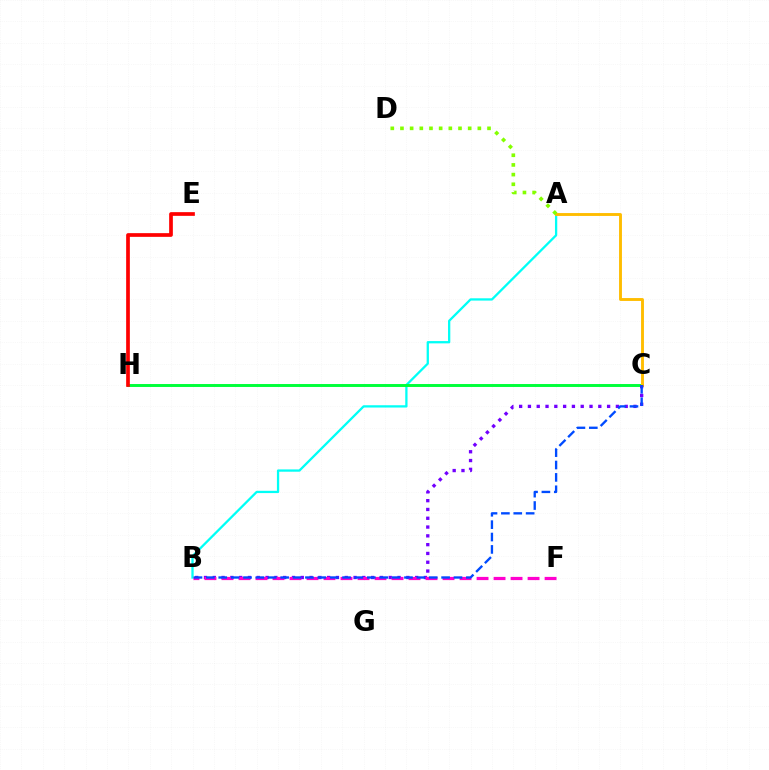{('A', 'B'): [{'color': '#00fff6', 'line_style': 'solid', 'thickness': 1.65}], ('C', 'H'): [{'color': '#00ff39', 'line_style': 'solid', 'thickness': 2.12}], ('A', 'C'): [{'color': '#ffbd00', 'line_style': 'solid', 'thickness': 2.08}], ('B', 'C'): [{'color': '#7200ff', 'line_style': 'dotted', 'thickness': 2.39}, {'color': '#004bff', 'line_style': 'dashed', 'thickness': 1.68}], ('E', 'H'): [{'color': '#ff0000', 'line_style': 'solid', 'thickness': 2.67}], ('A', 'D'): [{'color': '#84ff00', 'line_style': 'dotted', 'thickness': 2.63}], ('B', 'F'): [{'color': '#ff00cf', 'line_style': 'dashed', 'thickness': 2.31}]}